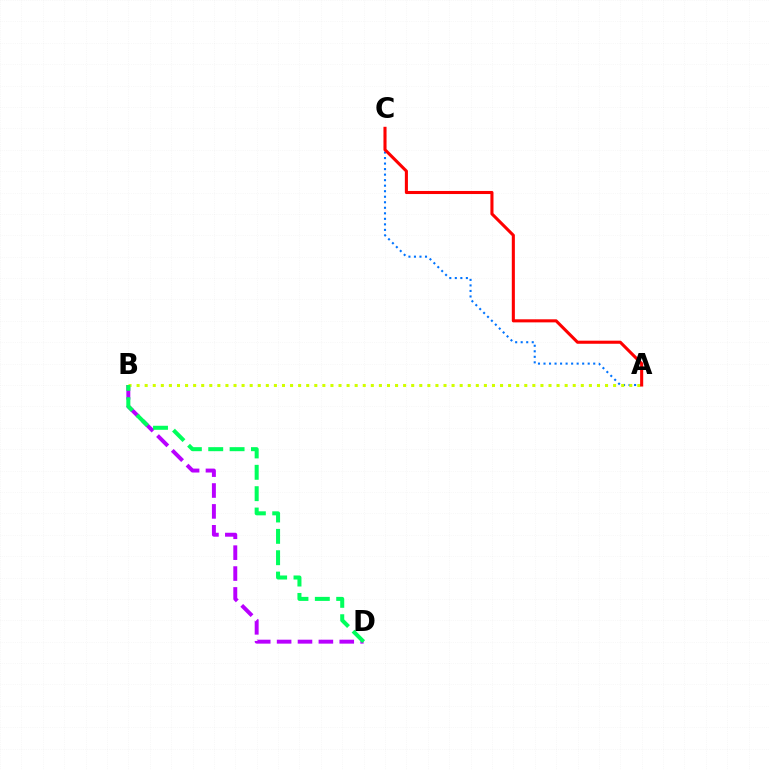{('B', 'D'): [{'color': '#b900ff', 'line_style': 'dashed', 'thickness': 2.84}, {'color': '#00ff5c', 'line_style': 'dashed', 'thickness': 2.9}], ('A', 'C'): [{'color': '#0074ff', 'line_style': 'dotted', 'thickness': 1.5}, {'color': '#ff0000', 'line_style': 'solid', 'thickness': 2.22}], ('A', 'B'): [{'color': '#d1ff00', 'line_style': 'dotted', 'thickness': 2.19}]}